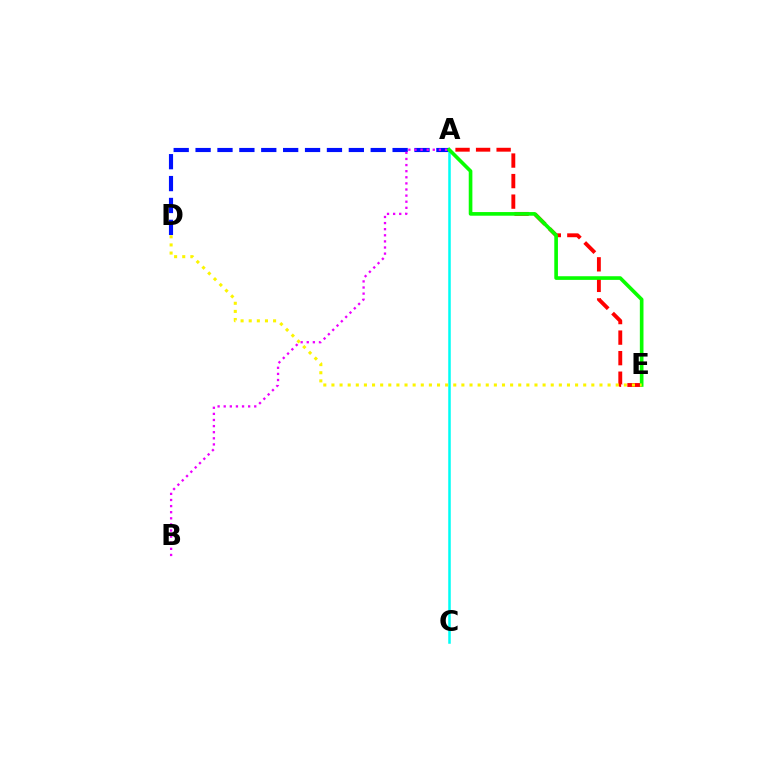{('A', 'D'): [{'color': '#0010ff', 'line_style': 'dashed', 'thickness': 2.97}], ('A', 'C'): [{'color': '#00fff6', 'line_style': 'solid', 'thickness': 1.82}], ('A', 'E'): [{'color': '#ff0000', 'line_style': 'dashed', 'thickness': 2.79}, {'color': '#08ff00', 'line_style': 'solid', 'thickness': 2.62}], ('A', 'B'): [{'color': '#ee00ff', 'line_style': 'dotted', 'thickness': 1.66}], ('D', 'E'): [{'color': '#fcf500', 'line_style': 'dotted', 'thickness': 2.21}]}